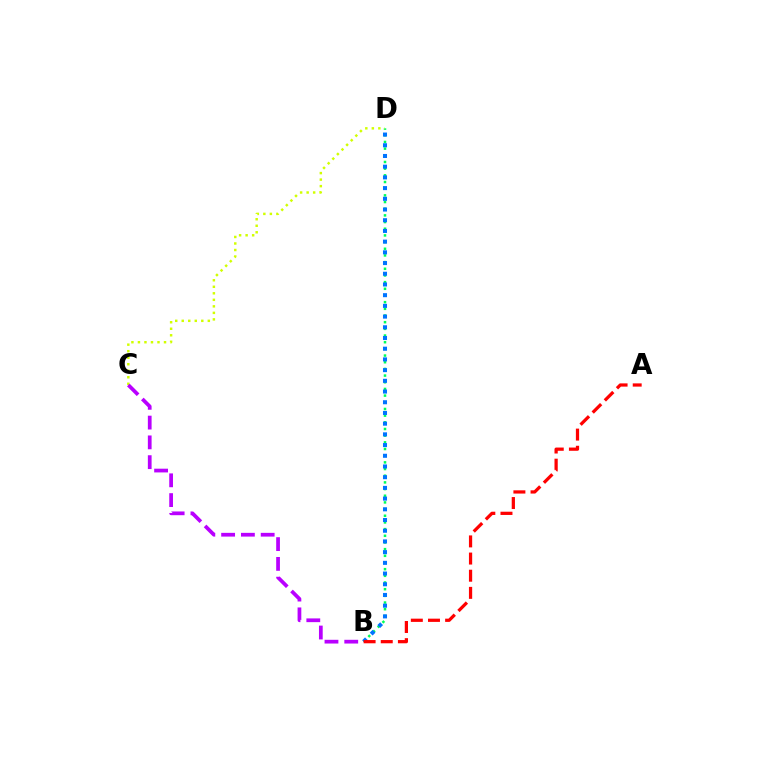{('B', 'D'): [{'color': '#00ff5c', 'line_style': 'dotted', 'thickness': 1.81}, {'color': '#0074ff', 'line_style': 'dotted', 'thickness': 2.91}], ('C', 'D'): [{'color': '#d1ff00', 'line_style': 'dotted', 'thickness': 1.77}], ('A', 'B'): [{'color': '#ff0000', 'line_style': 'dashed', 'thickness': 2.33}], ('B', 'C'): [{'color': '#b900ff', 'line_style': 'dashed', 'thickness': 2.69}]}